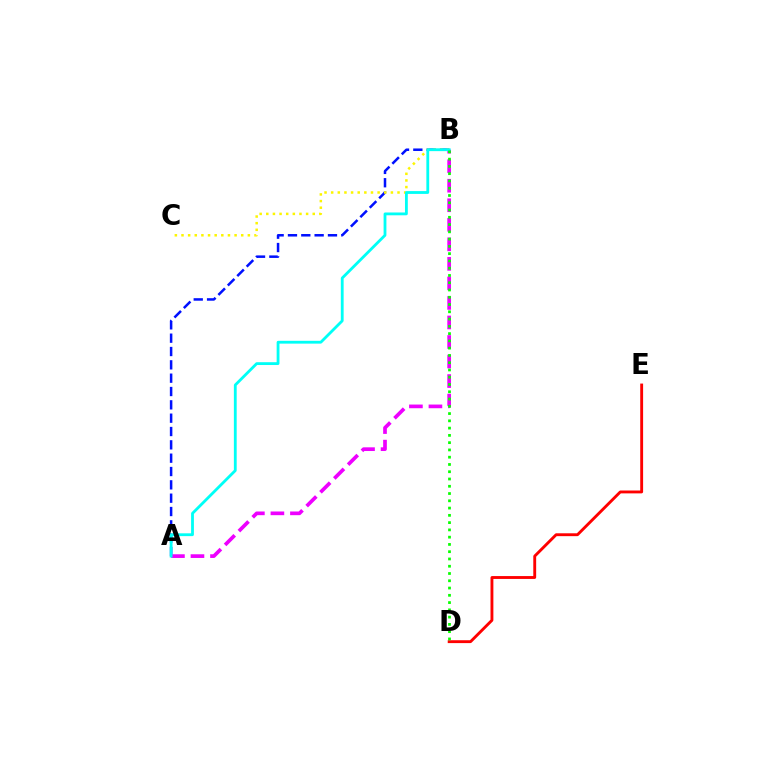{('D', 'E'): [{'color': '#ff0000', 'line_style': 'solid', 'thickness': 2.07}], ('A', 'B'): [{'color': '#0010ff', 'line_style': 'dashed', 'thickness': 1.81}, {'color': '#ee00ff', 'line_style': 'dashed', 'thickness': 2.65}, {'color': '#00fff6', 'line_style': 'solid', 'thickness': 2.03}], ('B', 'C'): [{'color': '#fcf500', 'line_style': 'dotted', 'thickness': 1.8}], ('B', 'D'): [{'color': '#08ff00', 'line_style': 'dotted', 'thickness': 1.98}]}